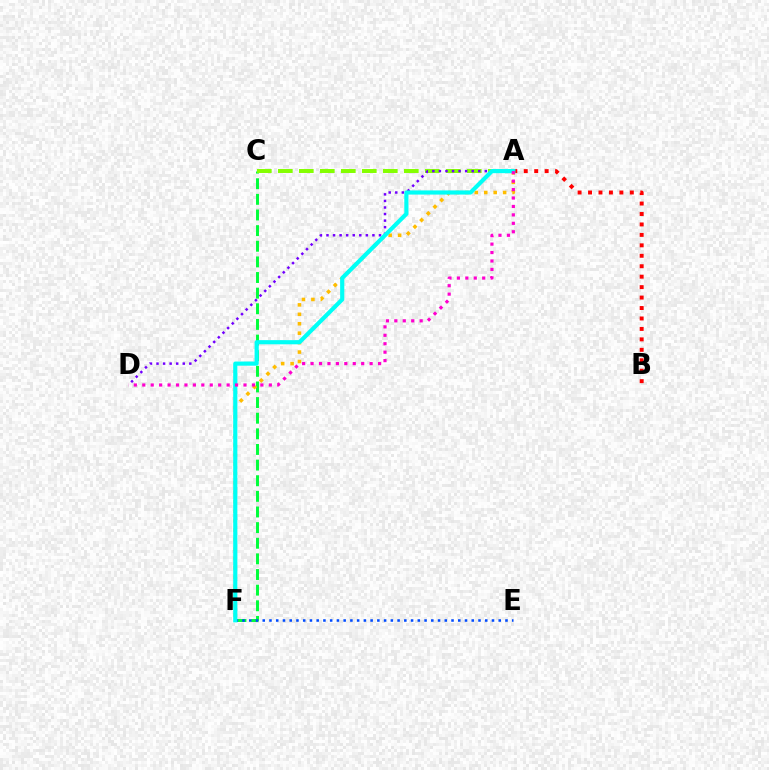{('A', 'B'): [{'color': '#ff0000', 'line_style': 'dotted', 'thickness': 2.84}], ('C', 'F'): [{'color': '#00ff39', 'line_style': 'dashed', 'thickness': 2.12}], ('E', 'F'): [{'color': '#004bff', 'line_style': 'dotted', 'thickness': 1.83}], ('A', 'F'): [{'color': '#ffbd00', 'line_style': 'dotted', 'thickness': 2.56}, {'color': '#00fff6', 'line_style': 'solid', 'thickness': 2.99}], ('A', 'C'): [{'color': '#84ff00', 'line_style': 'dashed', 'thickness': 2.85}], ('A', 'D'): [{'color': '#7200ff', 'line_style': 'dotted', 'thickness': 1.78}, {'color': '#ff00cf', 'line_style': 'dotted', 'thickness': 2.29}]}